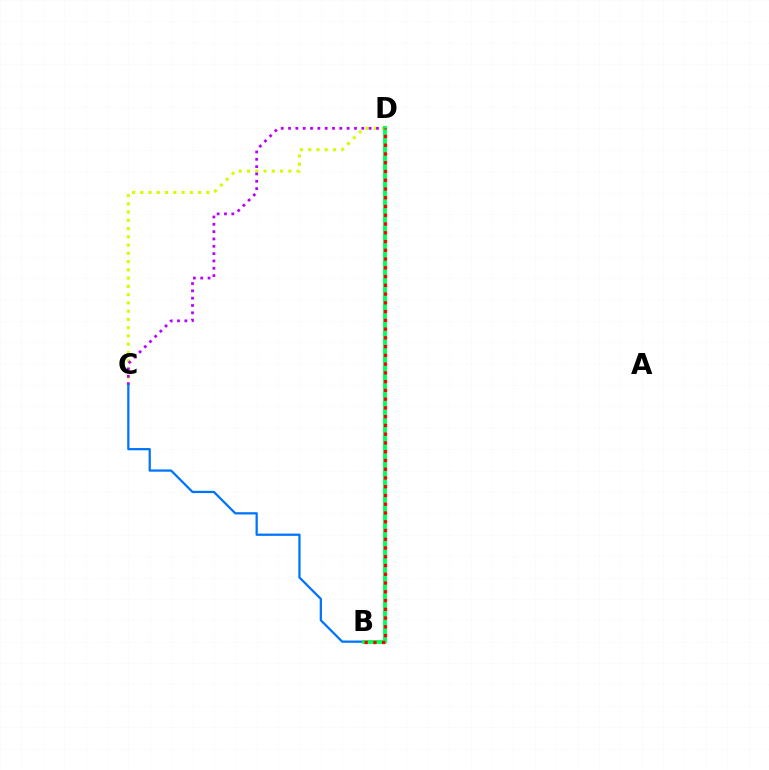{('C', 'D'): [{'color': '#d1ff00', 'line_style': 'dotted', 'thickness': 2.24}, {'color': '#b900ff', 'line_style': 'dotted', 'thickness': 1.99}], ('B', 'C'): [{'color': '#0074ff', 'line_style': 'solid', 'thickness': 1.63}], ('B', 'D'): [{'color': '#00ff5c', 'line_style': 'solid', 'thickness': 2.77}, {'color': '#ff0000', 'line_style': 'dotted', 'thickness': 2.38}]}